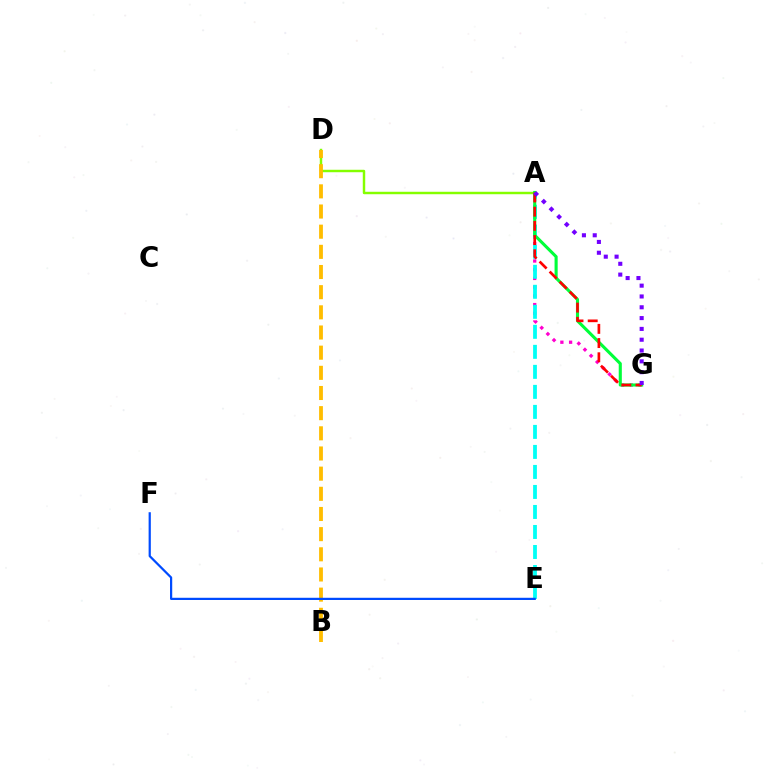{('A', 'G'): [{'color': '#ff00cf', 'line_style': 'dotted', 'thickness': 2.37}, {'color': '#00ff39', 'line_style': 'solid', 'thickness': 2.23}, {'color': '#ff0000', 'line_style': 'dashed', 'thickness': 1.93}, {'color': '#7200ff', 'line_style': 'dotted', 'thickness': 2.94}], ('A', 'D'): [{'color': '#84ff00', 'line_style': 'solid', 'thickness': 1.77}], ('A', 'E'): [{'color': '#00fff6', 'line_style': 'dashed', 'thickness': 2.72}], ('B', 'D'): [{'color': '#ffbd00', 'line_style': 'dashed', 'thickness': 2.74}], ('E', 'F'): [{'color': '#004bff', 'line_style': 'solid', 'thickness': 1.6}]}